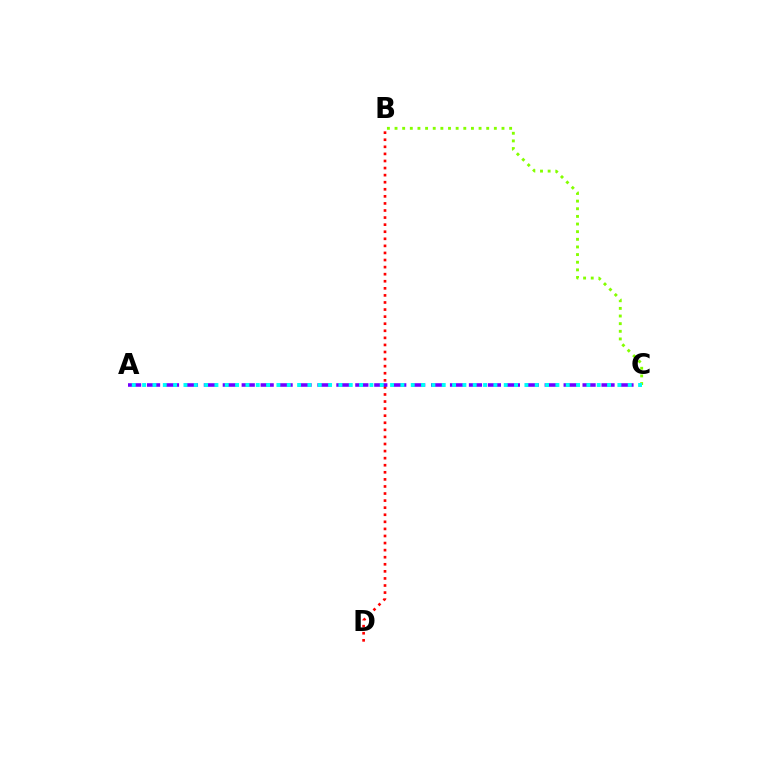{('B', 'D'): [{'color': '#ff0000', 'line_style': 'dotted', 'thickness': 1.92}], ('A', 'C'): [{'color': '#7200ff', 'line_style': 'dashed', 'thickness': 2.57}, {'color': '#00fff6', 'line_style': 'dotted', 'thickness': 2.81}], ('B', 'C'): [{'color': '#84ff00', 'line_style': 'dotted', 'thickness': 2.08}]}